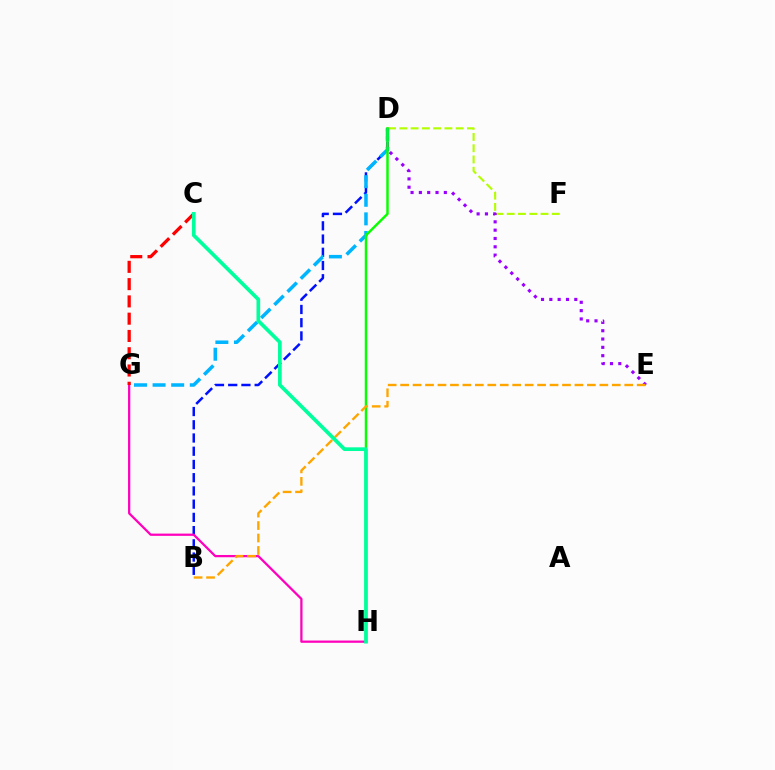{('B', 'D'): [{'color': '#0010ff', 'line_style': 'dashed', 'thickness': 1.8}], ('D', 'F'): [{'color': '#b3ff00', 'line_style': 'dashed', 'thickness': 1.53}], ('D', 'E'): [{'color': '#9b00ff', 'line_style': 'dotted', 'thickness': 2.26}], ('D', 'G'): [{'color': '#00b5ff', 'line_style': 'dashed', 'thickness': 2.53}], ('D', 'H'): [{'color': '#08ff00', 'line_style': 'solid', 'thickness': 1.77}], ('G', 'H'): [{'color': '#ff00bd', 'line_style': 'solid', 'thickness': 1.63}], ('B', 'E'): [{'color': '#ffa500', 'line_style': 'dashed', 'thickness': 1.69}], ('C', 'G'): [{'color': '#ff0000', 'line_style': 'dashed', 'thickness': 2.35}], ('C', 'H'): [{'color': '#00ff9d', 'line_style': 'solid', 'thickness': 2.65}]}